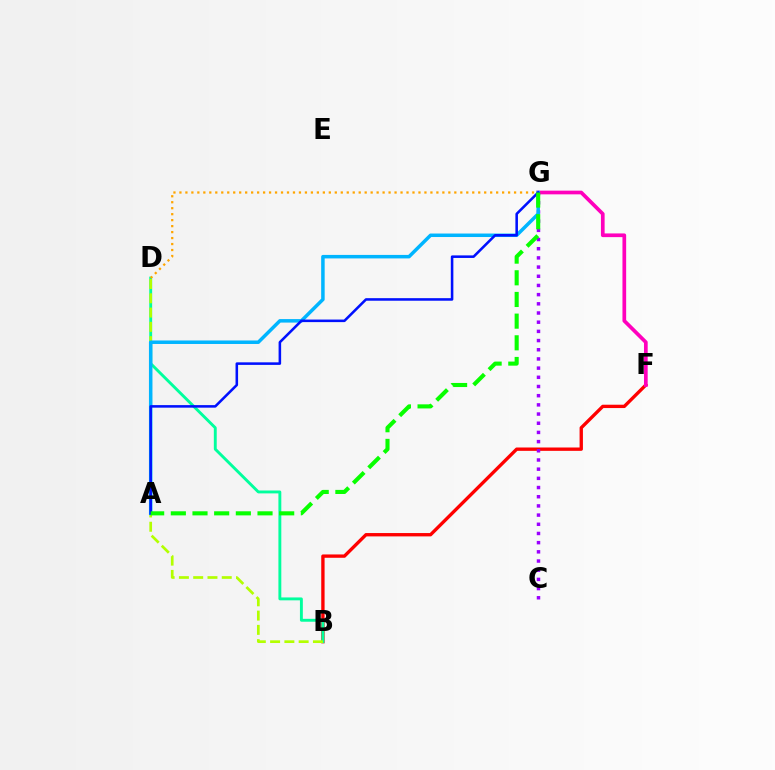{('B', 'F'): [{'color': '#ff0000', 'line_style': 'solid', 'thickness': 2.41}], ('B', 'D'): [{'color': '#00ff9d', 'line_style': 'solid', 'thickness': 2.08}, {'color': '#b3ff00', 'line_style': 'dashed', 'thickness': 1.94}], ('F', 'G'): [{'color': '#ff00bd', 'line_style': 'solid', 'thickness': 2.66}], ('C', 'G'): [{'color': '#9b00ff', 'line_style': 'dotted', 'thickness': 2.5}], ('D', 'G'): [{'color': '#ffa500', 'line_style': 'dotted', 'thickness': 1.62}], ('A', 'G'): [{'color': '#00b5ff', 'line_style': 'solid', 'thickness': 2.52}, {'color': '#0010ff', 'line_style': 'solid', 'thickness': 1.84}, {'color': '#08ff00', 'line_style': 'dashed', 'thickness': 2.94}]}